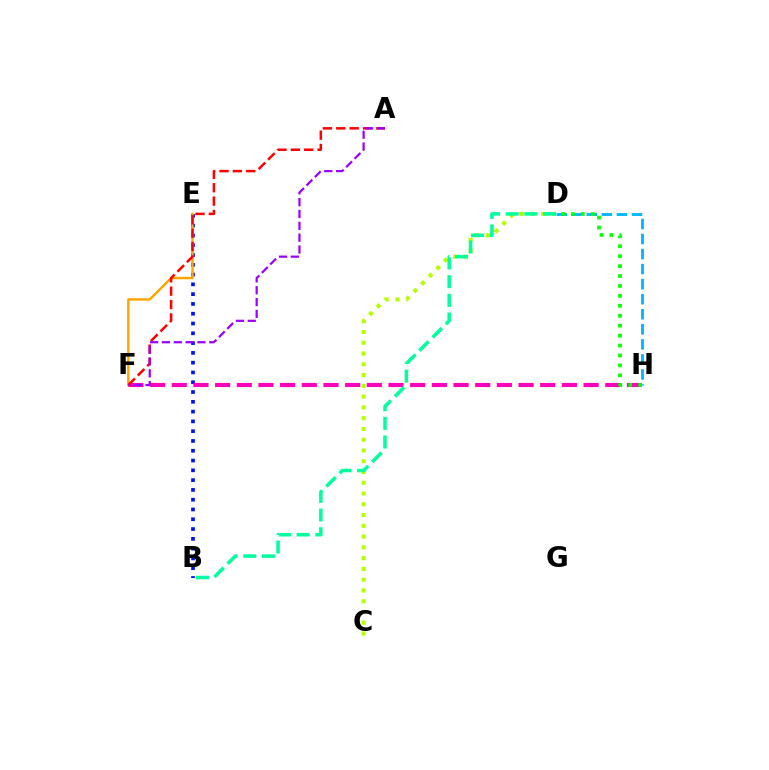{('C', 'D'): [{'color': '#b3ff00', 'line_style': 'dotted', 'thickness': 2.93}], ('D', 'H'): [{'color': '#00b5ff', 'line_style': 'dashed', 'thickness': 2.04}, {'color': '#08ff00', 'line_style': 'dotted', 'thickness': 2.7}], ('B', 'E'): [{'color': '#0010ff', 'line_style': 'dotted', 'thickness': 2.66}], ('F', 'H'): [{'color': '#ff00bd', 'line_style': 'dashed', 'thickness': 2.94}], ('B', 'D'): [{'color': '#00ff9d', 'line_style': 'dashed', 'thickness': 2.54}], ('E', 'F'): [{'color': '#ffa500', 'line_style': 'solid', 'thickness': 1.76}], ('A', 'F'): [{'color': '#ff0000', 'line_style': 'dashed', 'thickness': 1.82}, {'color': '#9b00ff', 'line_style': 'dashed', 'thickness': 1.61}]}